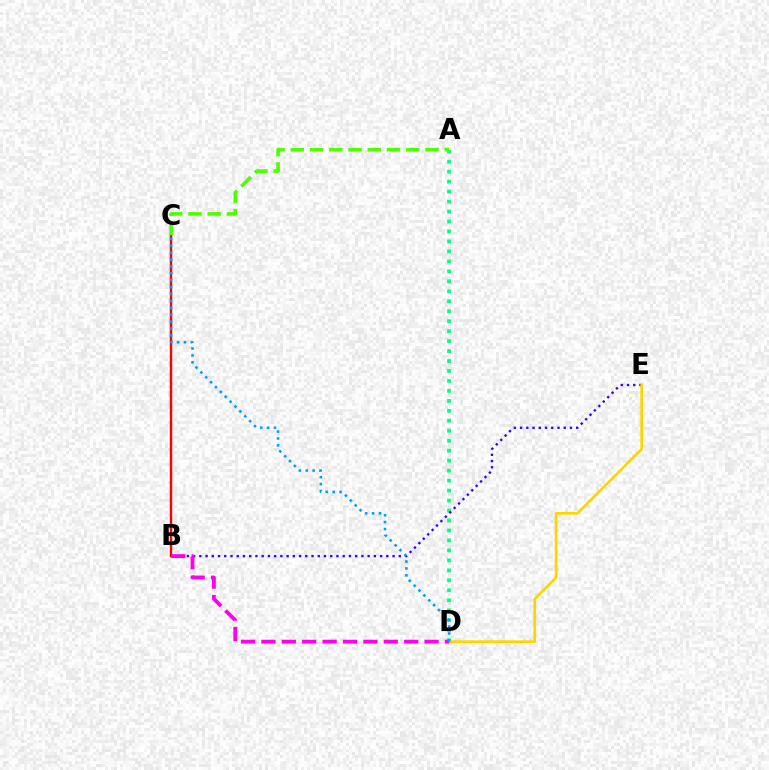{('A', 'D'): [{'color': '#00ff86', 'line_style': 'dotted', 'thickness': 2.71}], ('B', 'E'): [{'color': '#3700ff', 'line_style': 'dotted', 'thickness': 1.69}], ('B', 'C'): [{'color': '#ff0000', 'line_style': 'solid', 'thickness': 1.77}], ('A', 'C'): [{'color': '#4fff00', 'line_style': 'dashed', 'thickness': 2.61}], ('D', 'E'): [{'color': '#ffd500', 'line_style': 'solid', 'thickness': 1.93}], ('B', 'D'): [{'color': '#ff00ed', 'line_style': 'dashed', 'thickness': 2.77}], ('C', 'D'): [{'color': '#009eff', 'line_style': 'dotted', 'thickness': 1.87}]}